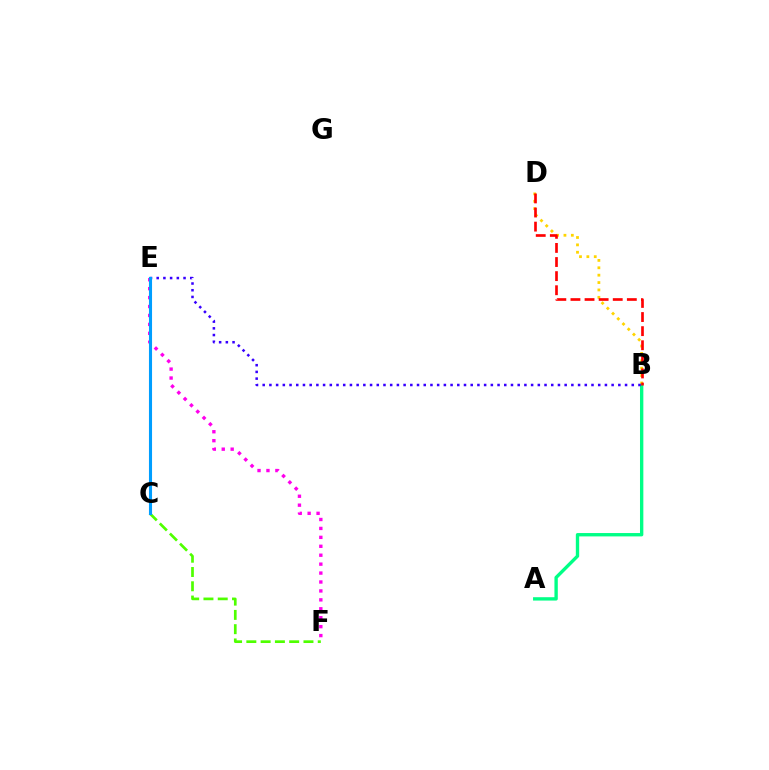{('A', 'B'): [{'color': '#00ff86', 'line_style': 'solid', 'thickness': 2.42}], ('B', 'D'): [{'color': '#ffd500', 'line_style': 'dotted', 'thickness': 2.01}, {'color': '#ff0000', 'line_style': 'dashed', 'thickness': 1.92}], ('B', 'E'): [{'color': '#3700ff', 'line_style': 'dotted', 'thickness': 1.82}], ('E', 'F'): [{'color': '#ff00ed', 'line_style': 'dotted', 'thickness': 2.43}], ('C', 'F'): [{'color': '#4fff00', 'line_style': 'dashed', 'thickness': 1.94}], ('C', 'E'): [{'color': '#009eff', 'line_style': 'solid', 'thickness': 2.22}]}